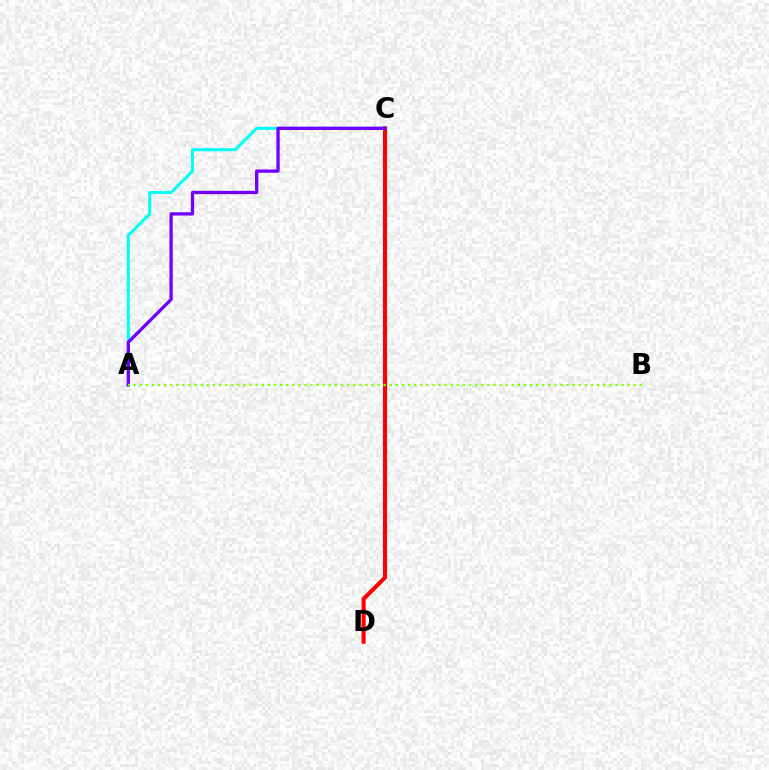{('C', 'D'): [{'color': '#ff0000', 'line_style': 'solid', 'thickness': 2.93}], ('A', 'C'): [{'color': '#00fff6', 'line_style': 'solid', 'thickness': 2.19}, {'color': '#7200ff', 'line_style': 'solid', 'thickness': 2.37}], ('A', 'B'): [{'color': '#84ff00', 'line_style': 'dotted', 'thickness': 1.66}]}